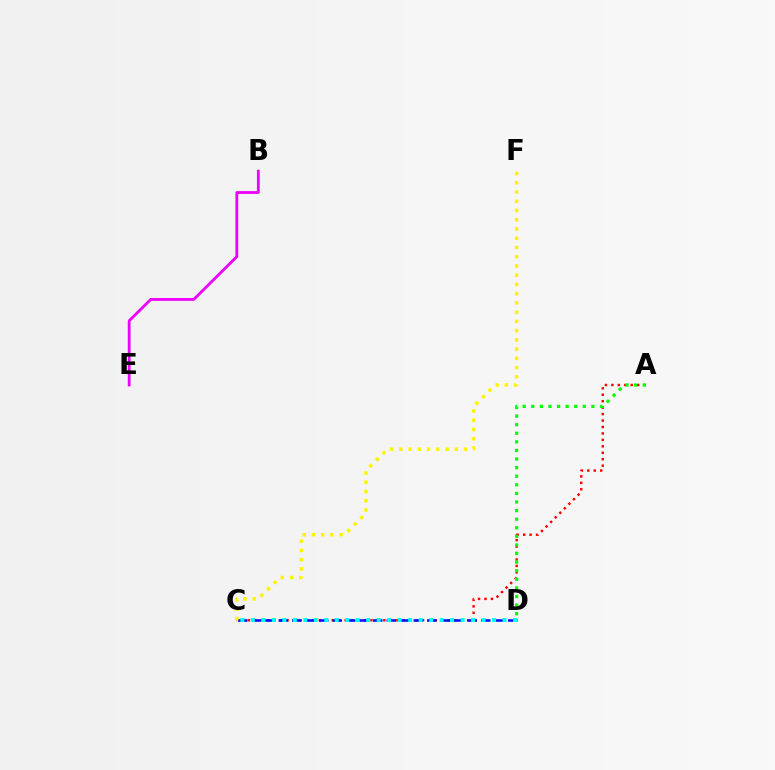{('B', 'E'): [{'color': '#ee00ff', 'line_style': 'solid', 'thickness': 2.02}], ('A', 'C'): [{'color': '#ff0000', 'line_style': 'dotted', 'thickness': 1.75}], ('A', 'D'): [{'color': '#08ff00', 'line_style': 'dotted', 'thickness': 2.33}], ('C', 'D'): [{'color': '#0010ff', 'line_style': 'dashed', 'thickness': 1.83}, {'color': '#00fff6', 'line_style': 'dotted', 'thickness': 2.85}], ('C', 'F'): [{'color': '#fcf500', 'line_style': 'dotted', 'thickness': 2.51}]}